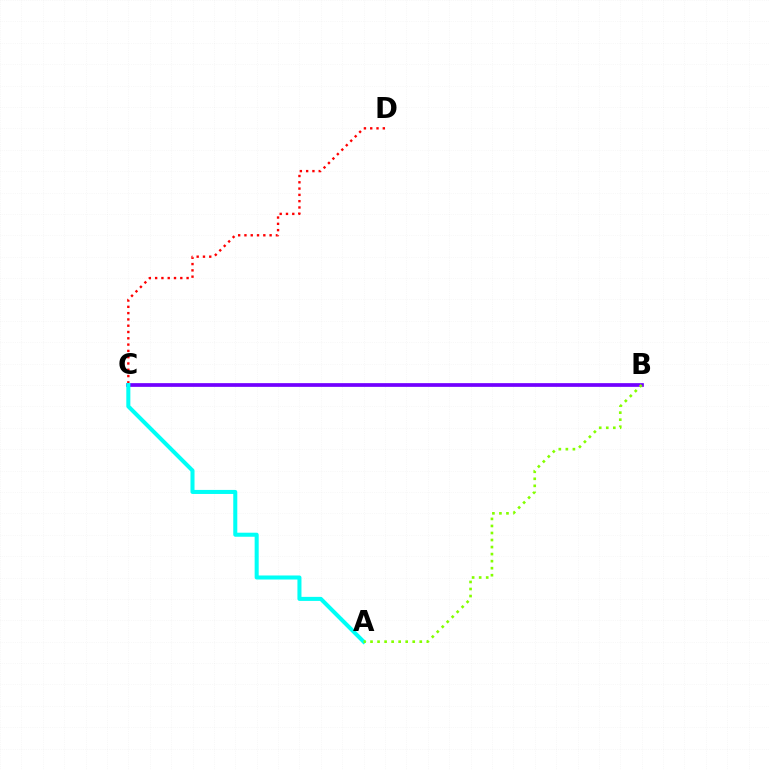{('C', 'D'): [{'color': '#ff0000', 'line_style': 'dotted', 'thickness': 1.71}], ('B', 'C'): [{'color': '#7200ff', 'line_style': 'solid', 'thickness': 2.67}], ('A', 'C'): [{'color': '#00fff6', 'line_style': 'solid', 'thickness': 2.91}], ('A', 'B'): [{'color': '#84ff00', 'line_style': 'dotted', 'thickness': 1.91}]}